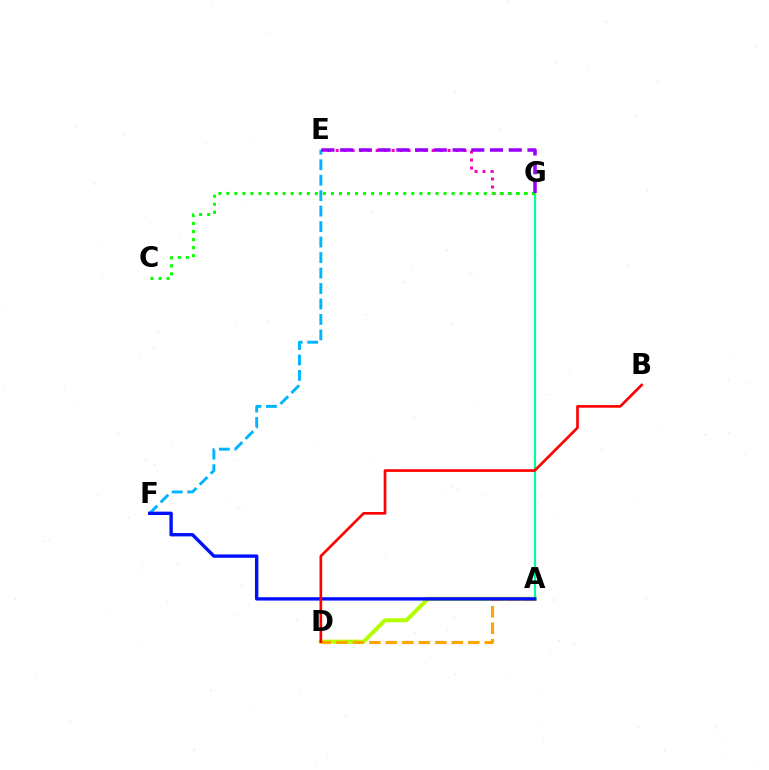{('A', 'D'): [{'color': '#b3ff00', 'line_style': 'solid', 'thickness': 2.91}, {'color': '#ffa500', 'line_style': 'dashed', 'thickness': 2.24}], ('E', 'G'): [{'color': '#ff00bd', 'line_style': 'dotted', 'thickness': 2.17}, {'color': '#9b00ff', 'line_style': 'dashed', 'thickness': 2.55}], ('A', 'G'): [{'color': '#00ff9d', 'line_style': 'solid', 'thickness': 1.61}], ('E', 'F'): [{'color': '#00b5ff', 'line_style': 'dashed', 'thickness': 2.1}], ('C', 'G'): [{'color': '#08ff00', 'line_style': 'dotted', 'thickness': 2.19}], ('A', 'F'): [{'color': '#0010ff', 'line_style': 'solid', 'thickness': 2.43}], ('B', 'D'): [{'color': '#ff0000', 'line_style': 'solid', 'thickness': 1.91}]}